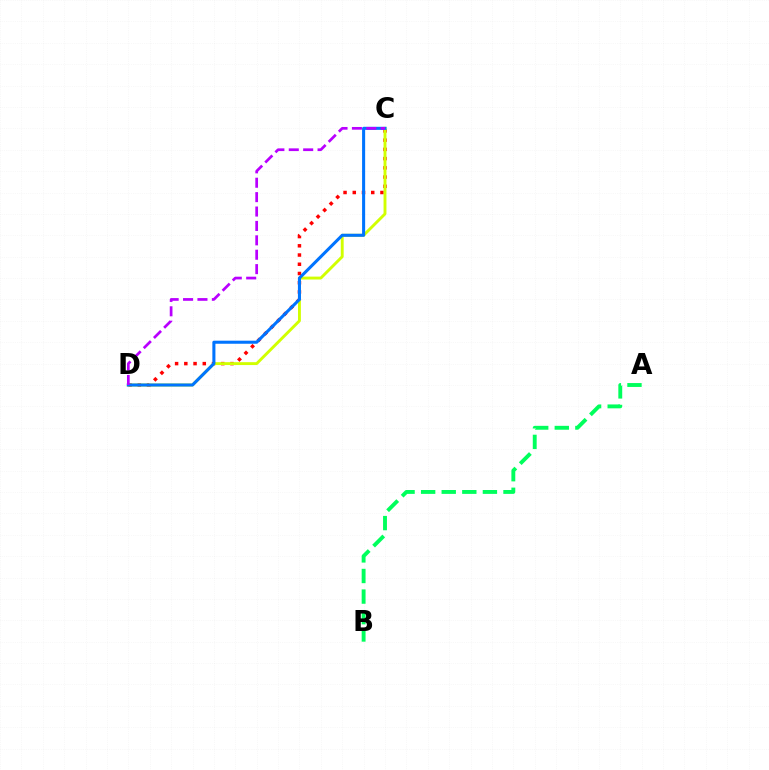{('C', 'D'): [{'color': '#ff0000', 'line_style': 'dotted', 'thickness': 2.51}, {'color': '#d1ff00', 'line_style': 'solid', 'thickness': 2.08}, {'color': '#0074ff', 'line_style': 'solid', 'thickness': 2.2}, {'color': '#b900ff', 'line_style': 'dashed', 'thickness': 1.96}], ('A', 'B'): [{'color': '#00ff5c', 'line_style': 'dashed', 'thickness': 2.8}]}